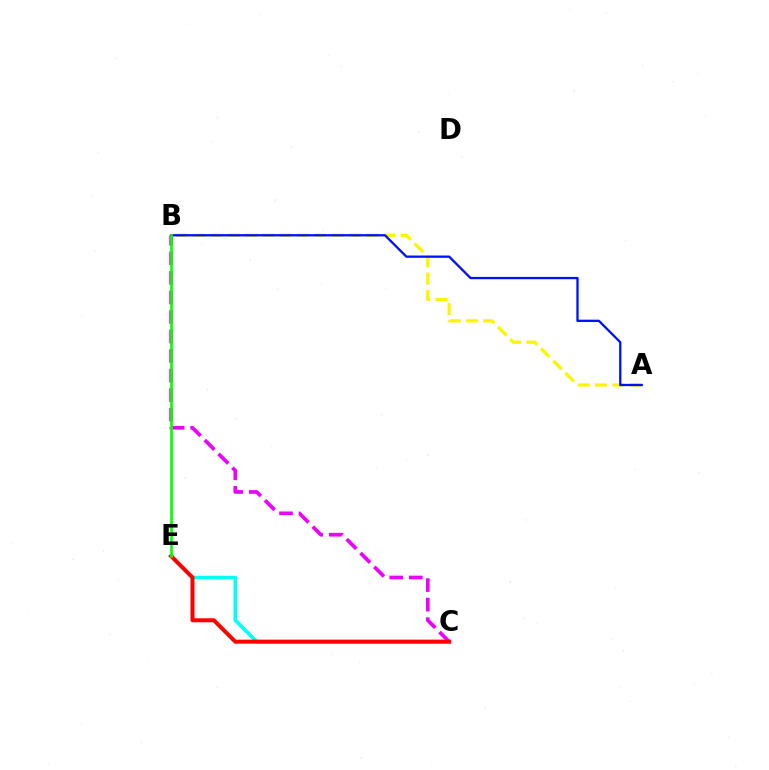{('B', 'C'): [{'color': '#ee00ff', 'line_style': 'dashed', 'thickness': 2.66}], ('C', 'E'): [{'color': '#00fff6', 'line_style': 'solid', 'thickness': 2.58}, {'color': '#ff0000', 'line_style': 'solid', 'thickness': 2.88}], ('A', 'B'): [{'color': '#fcf500', 'line_style': 'dashed', 'thickness': 2.35}, {'color': '#0010ff', 'line_style': 'solid', 'thickness': 1.66}], ('B', 'E'): [{'color': '#08ff00', 'line_style': 'solid', 'thickness': 1.95}]}